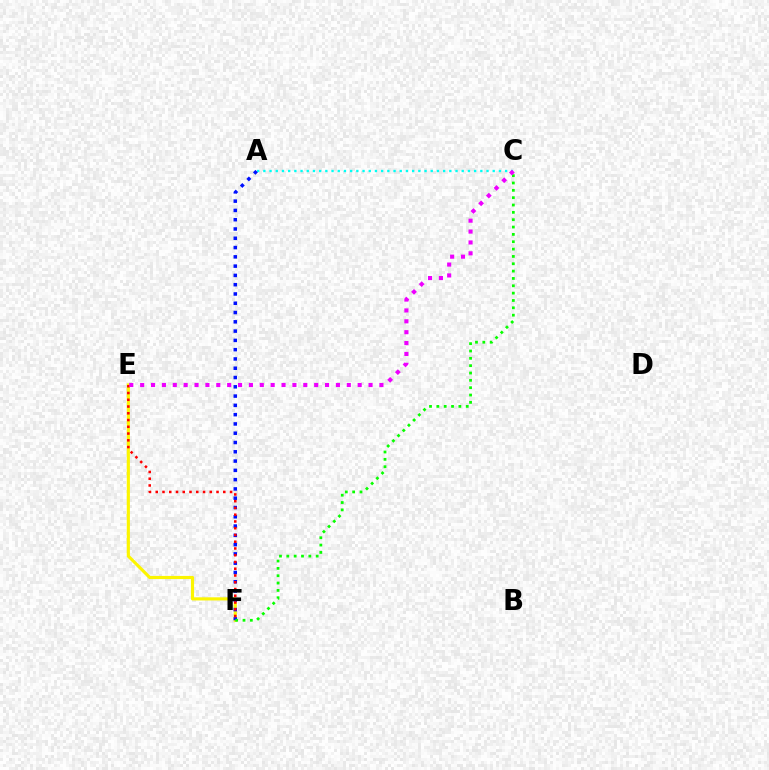{('E', 'F'): [{'color': '#fcf500', 'line_style': 'solid', 'thickness': 2.26}, {'color': '#ff0000', 'line_style': 'dotted', 'thickness': 1.83}], ('A', 'C'): [{'color': '#00fff6', 'line_style': 'dotted', 'thickness': 1.68}], ('A', 'F'): [{'color': '#0010ff', 'line_style': 'dotted', 'thickness': 2.52}], ('C', 'F'): [{'color': '#08ff00', 'line_style': 'dotted', 'thickness': 1.99}], ('C', 'E'): [{'color': '#ee00ff', 'line_style': 'dotted', 'thickness': 2.95}]}